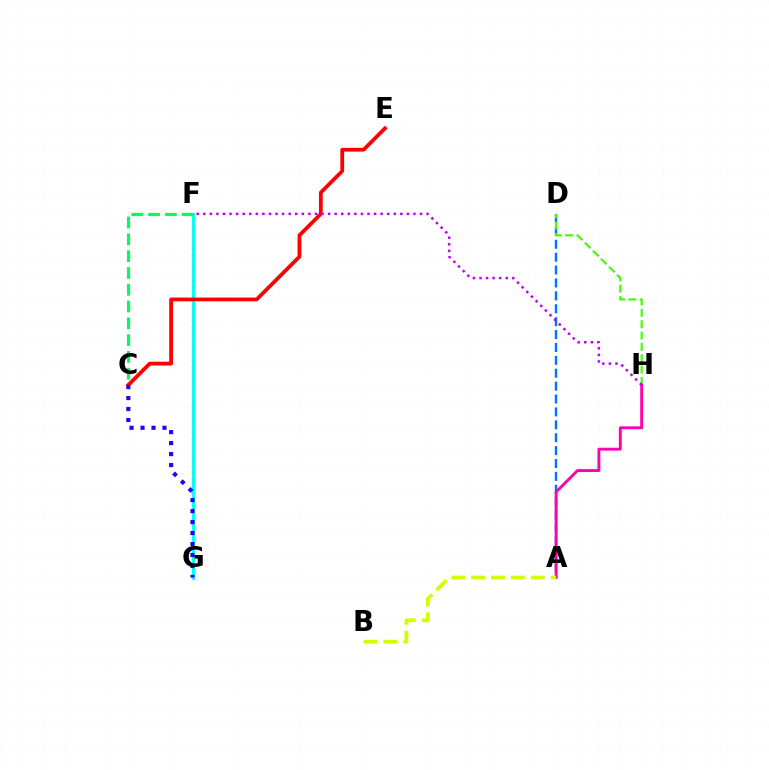{('A', 'D'): [{'color': '#0074ff', 'line_style': 'dashed', 'thickness': 1.75}], ('F', 'G'): [{'color': '#ff9400', 'line_style': 'dotted', 'thickness': 1.79}, {'color': '#00fff6', 'line_style': 'solid', 'thickness': 2.07}], ('D', 'H'): [{'color': '#3dff00', 'line_style': 'dashed', 'thickness': 1.54}], ('A', 'H'): [{'color': '#ff00ac', 'line_style': 'solid', 'thickness': 2.09}], ('A', 'B'): [{'color': '#d1ff00', 'line_style': 'dashed', 'thickness': 2.7}], ('C', 'F'): [{'color': '#00ff5c', 'line_style': 'dashed', 'thickness': 2.28}], ('C', 'E'): [{'color': '#ff0000', 'line_style': 'solid', 'thickness': 2.71}], ('F', 'H'): [{'color': '#b900ff', 'line_style': 'dotted', 'thickness': 1.78}], ('C', 'G'): [{'color': '#2500ff', 'line_style': 'dotted', 'thickness': 2.98}]}